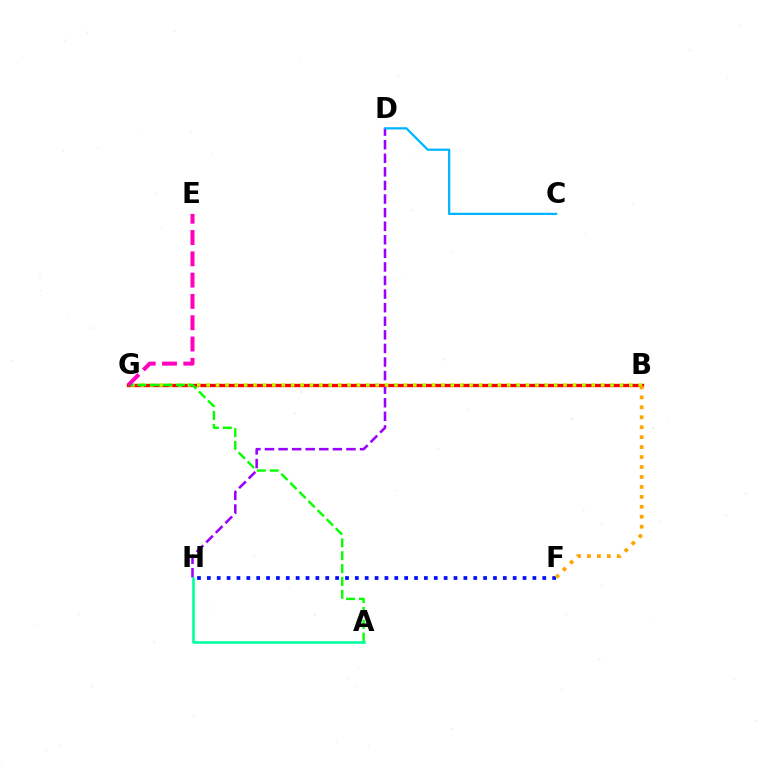{('D', 'H'): [{'color': '#9b00ff', 'line_style': 'dashed', 'thickness': 1.85}], ('B', 'G'): [{'color': '#ff0000', 'line_style': 'solid', 'thickness': 2.39}, {'color': '#b3ff00', 'line_style': 'dotted', 'thickness': 2.55}], ('A', 'G'): [{'color': '#08ff00', 'line_style': 'dashed', 'thickness': 1.75}], ('F', 'H'): [{'color': '#0010ff', 'line_style': 'dotted', 'thickness': 2.68}], ('C', 'D'): [{'color': '#00b5ff', 'line_style': 'solid', 'thickness': 1.62}], ('E', 'G'): [{'color': '#ff00bd', 'line_style': 'dashed', 'thickness': 2.89}], ('A', 'H'): [{'color': '#00ff9d', 'line_style': 'solid', 'thickness': 1.88}], ('B', 'F'): [{'color': '#ffa500', 'line_style': 'dotted', 'thickness': 2.7}]}